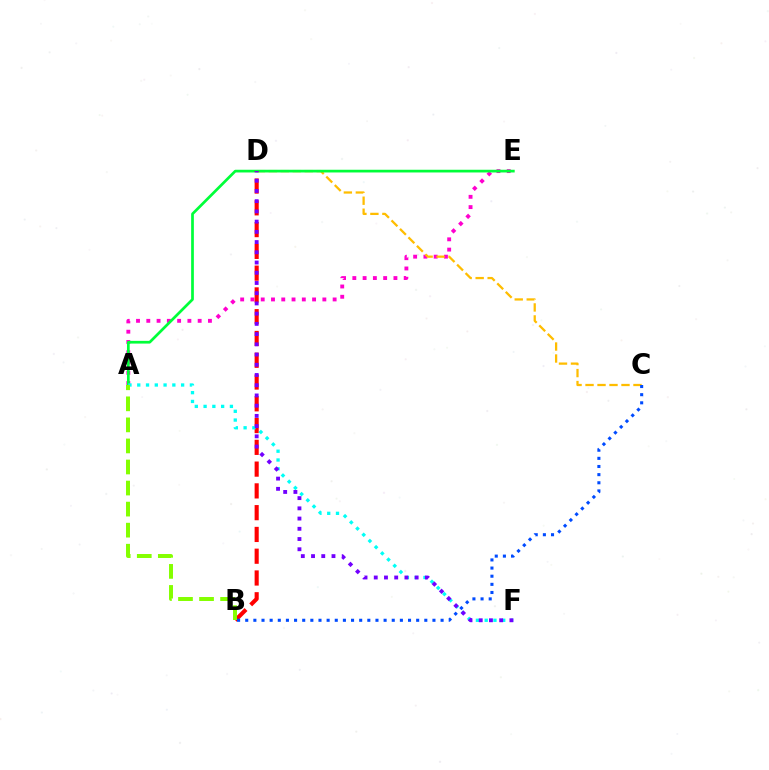{('A', 'E'): [{'color': '#ff00cf', 'line_style': 'dotted', 'thickness': 2.79}, {'color': '#00ff39', 'line_style': 'solid', 'thickness': 1.96}], ('C', 'D'): [{'color': '#ffbd00', 'line_style': 'dashed', 'thickness': 1.63}], ('B', 'D'): [{'color': '#ff0000', 'line_style': 'dashed', 'thickness': 2.96}], ('A', 'F'): [{'color': '#00fff6', 'line_style': 'dotted', 'thickness': 2.38}], ('B', 'C'): [{'color': '#004bff', 'line_style': 'dotted', 'thickness': 2.21}], ('D', 'F'): [{'color': '#7200ff', 'line_style': 'dotted', 'thickness': 2.78}], ('A', 'B'): [{'color': '#84ff00', 'line_style': 'dashed', 'thickness': 2.86}]}